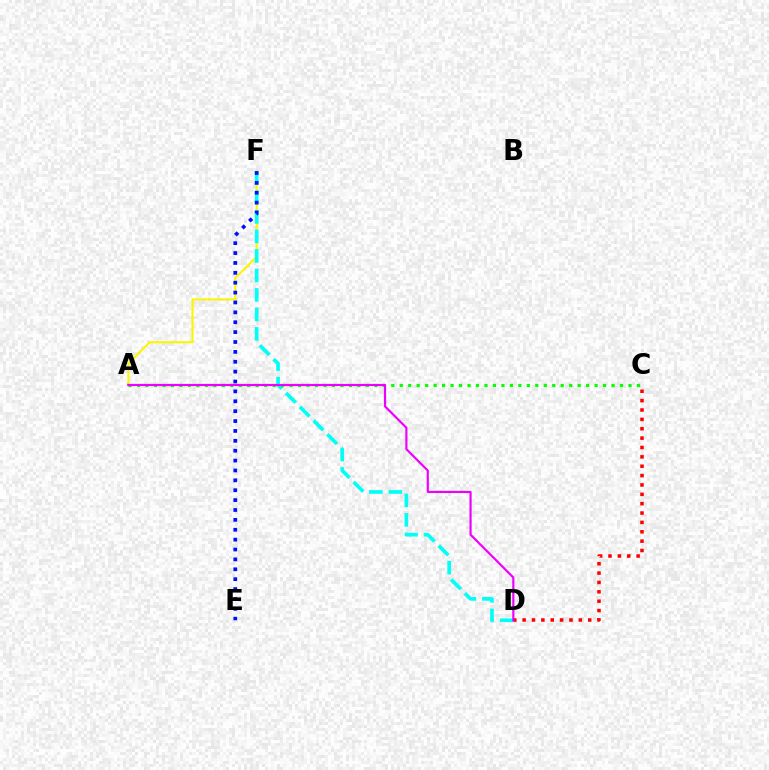{('C', 'D'): [{'color': '#ff0000', 'line_style': 'dotted', 'thickness': 2.55}], ('A', 'F'): [{'color': '#fcf500', 'line_style': 'solid', 'thickness': 1.5}], ('D', 'F'): [{'color': '#00fff6', 'line_style': 'dashed', 'thickness': 2.65}], ('A', 'C'): [{'color': '#08ff00', 'line_style': 'dotted', 'thickness': 2.3}], ('E', 'F'): [{'color': '#0010ff', 'line_style': 'dotted', 'thickness': 2.68}], ('A', 'D'): [{'color': '#ee00ff', 'line_style': 'solid', 'thickness': 1.57}]}